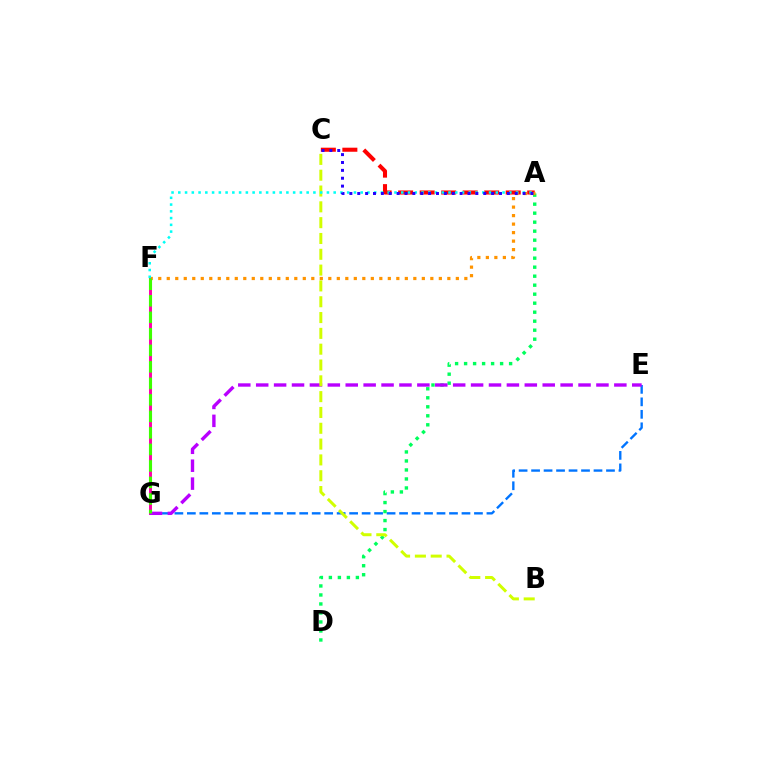{('E', 'G'): [{'color': '#0074ff', 'line_style': 'dashed', 'thickness': 1.7}, {'color': '#b900ff', 'line_style': 'dashed', 'thickness': 2.43}], ('A', 'C'): [{'color': '#ff0000', 'line_style': 'dashed', 'thickness': 2.92}, {'color': '#2500ff', 'line_style': 'dotted', 'thickness': 2.14}], ('A', 'D'): [{'color': '#00ff5c', 'line_style': 'dotted', 'thickness': 2.45}], ('F', 'G'): [{'color': '#ff00ac', 'line_style': 'solid', 'thickness': 2.13}, {'color': '#3dff00', 'line_style': 'dashed', 'thickness': 2.24}], ('B', 'C'): [{'color': '#d1ff00', 'line_style': 'dashed', 'thickness': 2.15}], ('A', 'F'): [{'color': '#ff9400', 'line_style': 'dotted', 'thickness': 2.31}, {'color': '#00fff6', 'line_style': 'dotted', 'thickness': 1.84}]}